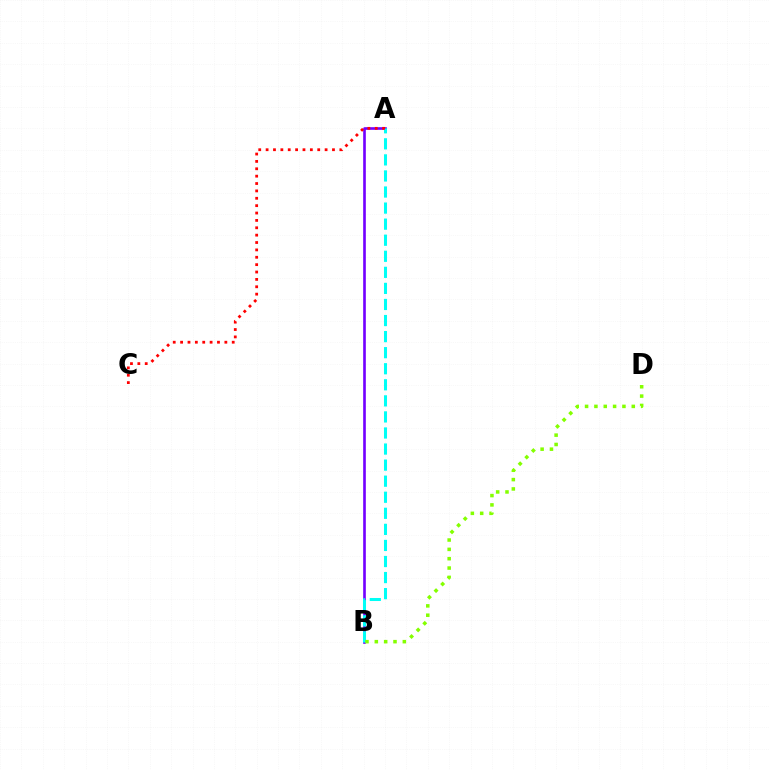{('A', 'B'): [{'color': '#7200ff', 'line_style': 'solid', 'thickness': 1.9}, {'color': '#00fff6', 'line_style': 'dashed', 'thickness': 2.18}], ('A', 'C'): [{'color': '#ff0000', 'line_style': 'dotted', 'thickness': 2.0}], ('B', 'D'): [{'color': '#84ff00', 'line_style': 'dotted', 'thickness': 2.54}]}